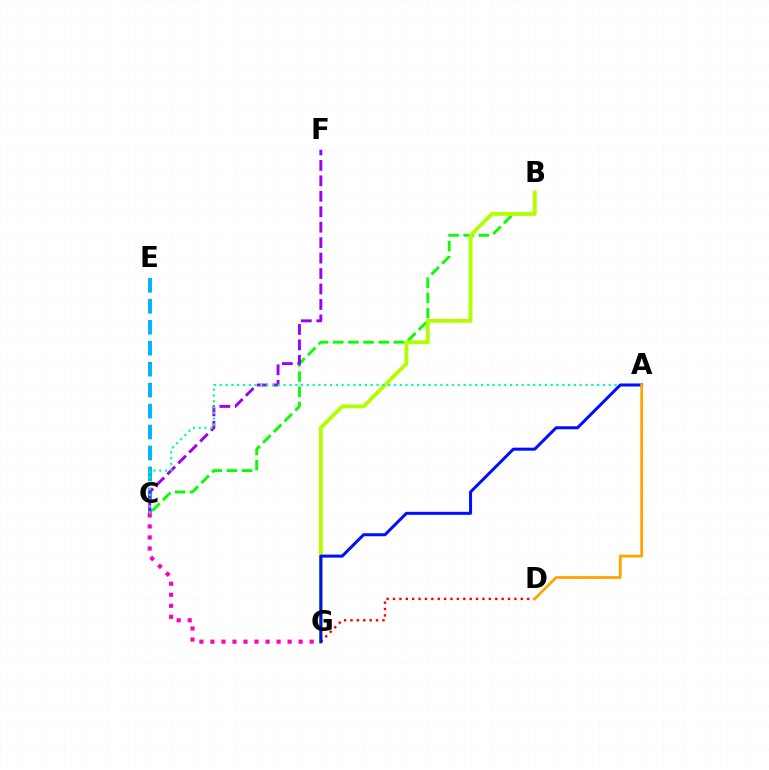{('B', 'C'): [{'color': '#08ff00', 'line_style': 'dashed', 'thickness': 2.06}], ('C', 'E'): [{'color': '#00b5ff', 'line_style': 'dashed', 'thickness': 2.85}], ('B', 'G'): [{'color': '#b3ff00', 'line_style': 'solid', 'thickness': 2.78}], ('C', 'F'): [{'color': '#9b00ff', 'line_style': 'dashed', 'thickness': 2.1}], ('A', 'C'): [{'color': '#00ff9d', 'line_style': 'dotted', 'thickness': 1.58}], ('D', 'G'): [{'color': '#ff0000', 'line_style': 'dotted', 'thickness': 1.74}], ('C', 'G'): [{'color': '#ff00bd', 'line_style': 'dotted', 'thickness': 3.0}], ('A', 'G'): [{'color': '#0010ff', 'line_style': 'solid', 'thickness': 2.17}], ('A', 'D'): [{'color': '#ffa500', 'line_style': 'solid', 'thickness': 2.0}]}